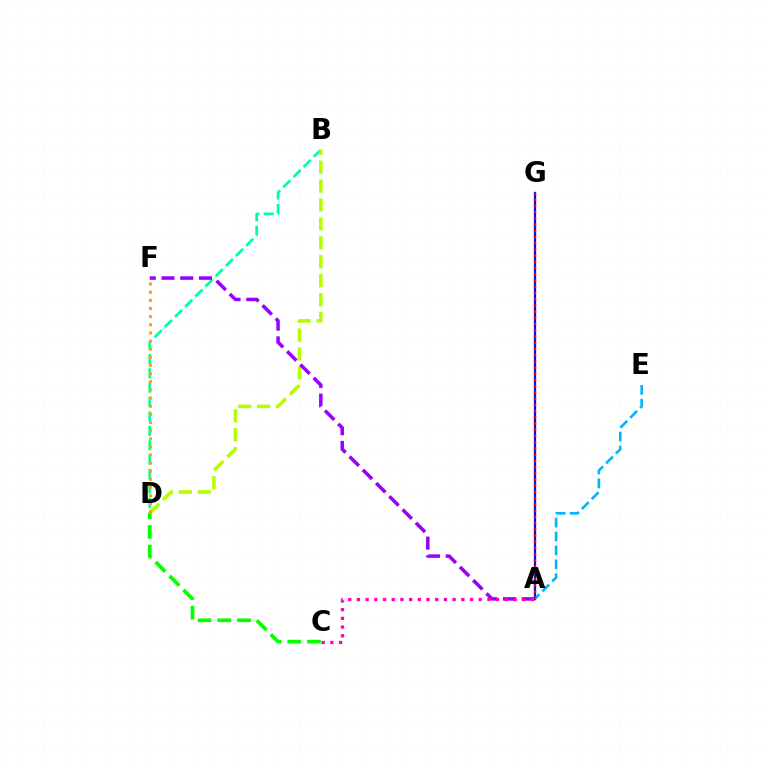{('B', 'D'): [{'color': '#00ff9d', 'line_style': 'dashed', 'thickness': 1.95}, {'color': '#b3ff00', 'line_style': 'dashed', 'thickness': 2.57}], ('C', 'D'): [{'color': '#08ff00', 'line_style': 'dashed', 'thickness': 2.68}], ('A', 'F'): [{'color': '#9b00ff', 'line_style': 'dashed', 'thickness': 2.54}], ('A', 'G'): [{'color': '#0010ff', 'line_style': 'solid', 'thickness': 1.64}, {'color': '#ff0000', 'line_style': 'dotted', 'thickness': 1.69}], ('A', 'E'): [{'color': '#00b5ff', 'line_style': 'dashed', 'thickness': 1.89}], ('A', 'C'): [{'color': '#ff00bd', 'line_style': 'dotted', 'thickness': 2.36}], ('D', 'F'): [{'color': '#ffa500', 'line_style': 'dotted', 'thickness': 2.21}]}